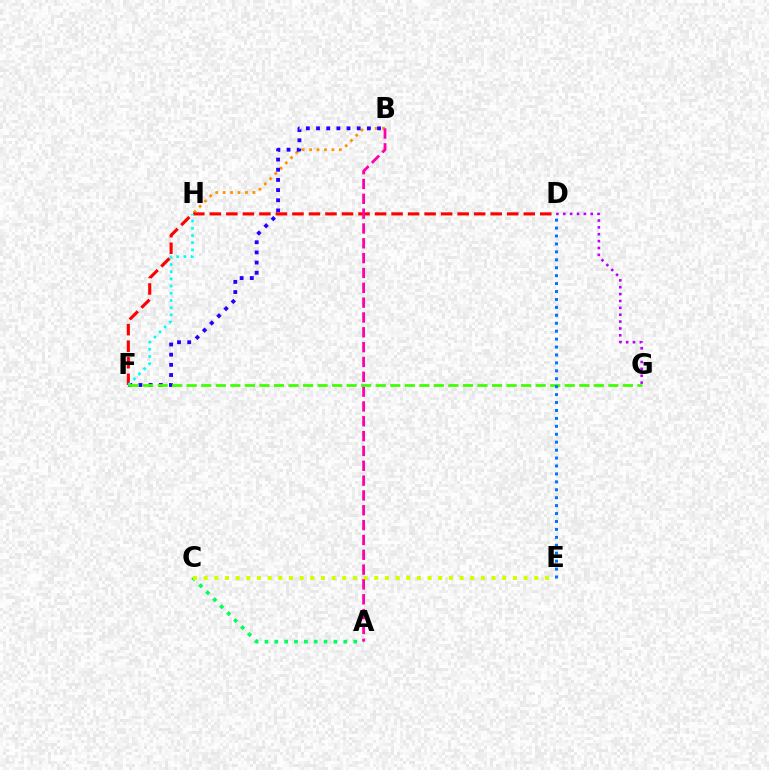{('A', 'C'): [{'color': '#00ff5c', 'line_style': 'dotted', 'thickness': 2.68}], ('B', 'H'): [{'color': '#ff9400', 'line_style': 'dotted', 'thickness': 2.02}], ('C', 'E'): [{'color': '#d1ff00', 'line_style': 'dotted', 'thickness': 2.9}], ('B', 'F'): [{'color': '#2500ff', 'line_style': 'dotted', 'thickness': 2.76}], ('D', 'F'): [{'color': '#ff0000', 'line_style': 'dashed', 'thickness': 2.24}], ('F', 'H'): [{'color': '#00fff6', 'line_style': 'dotted', 'thickness': 1.96}], ('D', 'G'): [{'color': '#b900ff', 'line_style': 'dotted', 'thickness': 1.87}], ('A', 'B'): [{'color': '#ff00ac', 'line_style': 'dashed', 'thickness': 2.01}], ('F', 'G'): [{'color': '#3dff00', 'line_style': 'dashed', 'thickness': 1.98}], ('D', 'E'): [{'color': '#0074ff', 'line_style': 'dotted', 'thickness': 2.15}]}